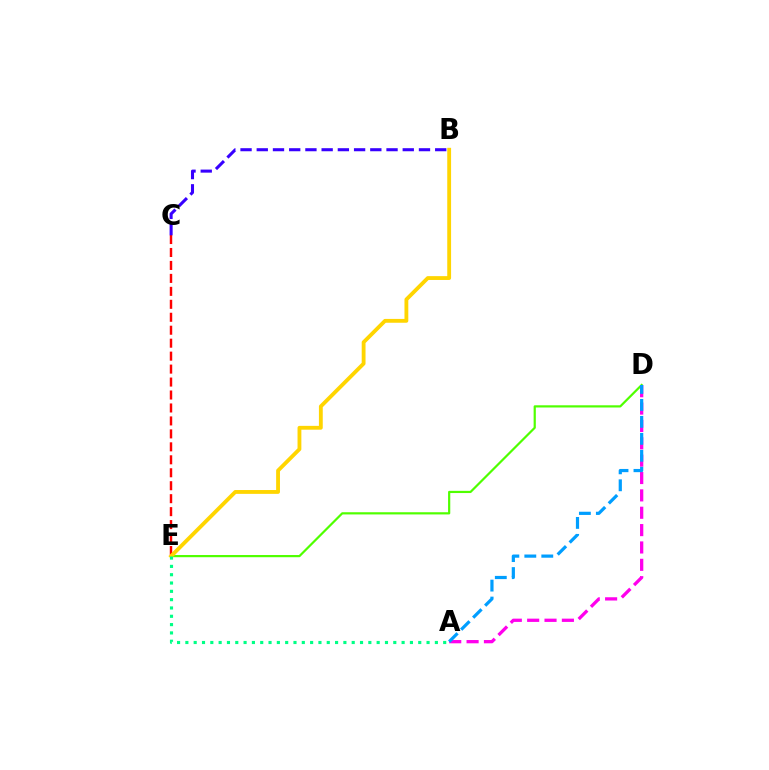{('A', 'D'): [{'color': '#ff00ed', 'line_style': 'dashed', 'thickness': 2.36}, {'color': '#009eff', 'line_style': 'dashed', 'thickness': 2.3}], ('C', 'E'): [{'color': '#ff0000', 'line_style': 'dashed', 'thickness': 1.76}], ('D', 'E'): [{'color': '#4fff00', 'line_style': 'solid', 'thickness': 1.58}], ('B', 'E'): [{'color': '#ffd500', 'line_style': 'solid', 'thickness': 2.76}], ('A', 'E'): [{'color': '#00ff86', 'line_style': 'dotted', 'thickness': 2.26}], ('B', 'C'): [{'color': '#3700ff', 'line_style': 'dashed', 'thickness': 2.2}]}